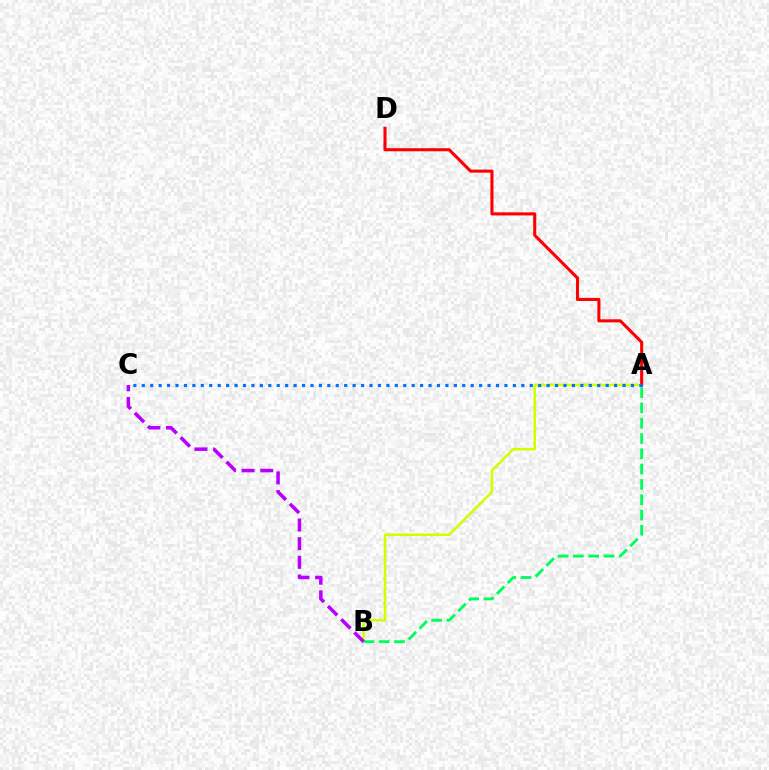{('A', 'B'): [{'color': '#d1ff00', 'line_style': 'solid', 'thickness': 1.84}, {'color': '#00ff5c', 'line_style': 'dashed', 'thickness': 2.08}], ('A', 'D'): [{'color': '#ff0000', 'line_style': 'solid', 'thickness': 2.21}], ('B', 'C'): [{'color': '#b900ff', 'line_style': 'dashed', 'thickness': 2.53}], ('A', 'C'): [{'color': '#0074ff', 'line_style': 'dotted', 'thickness': 2.29}]}